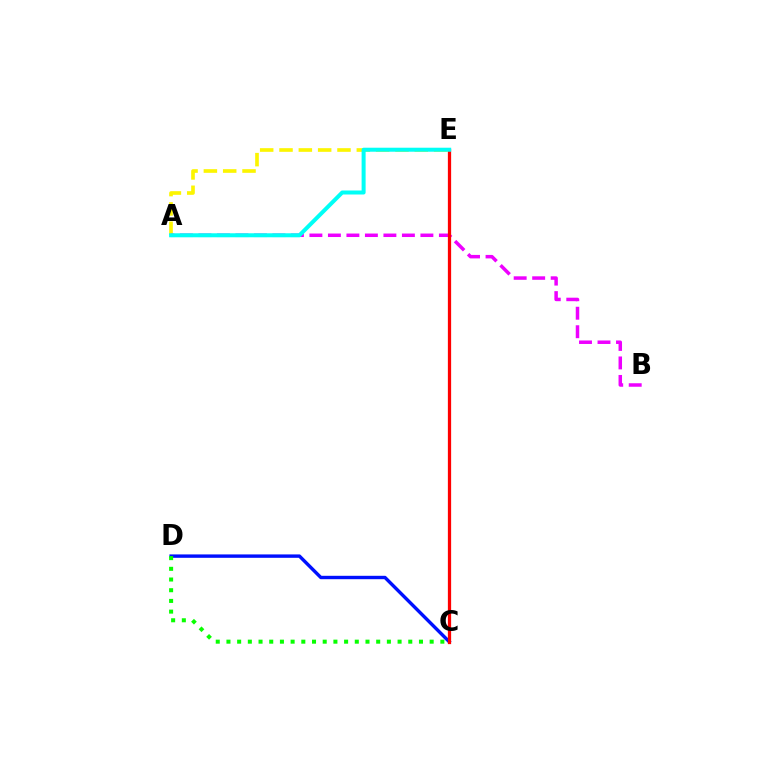{('C', 'D'): [{'color': '#0010ff', 'line_style': 'solid', 'thickness': 2.45}, {'color': '#08ff00', 'line_style': 'dotted', 'thickness': 2.91}], ('A', 'E'): [{'color': '#fcf500', 'line_style': 'dashed', 'thickness': 2.63}, {'color': '#00fff6', 'line_style': 'solid', 'thickness': 2.89}], ('A', 'B'): [{'color': '#ee00ff', 'line_style': 'dashed', 'thickness': 2.51}], ('C', 'E'): [{'color': '#ff0000', 'line_style': 'solid', 'thickness': 2.34}]}